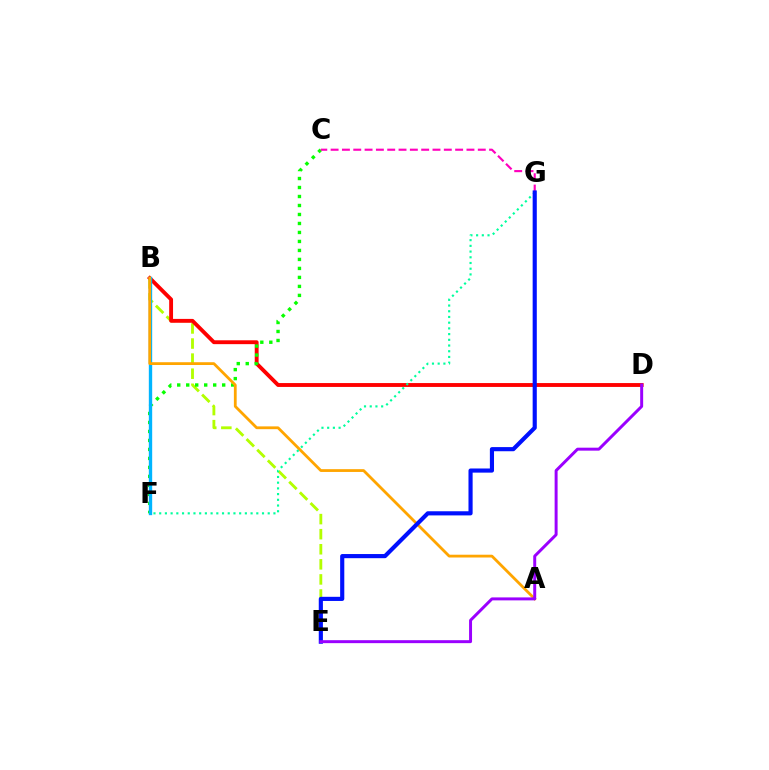{('B', 'E'): [{'color': '#b3ff00', 'line_style': 'dashed', 'thickness': 2.05}], ('B', 'D'): [{'color': '#ff0000', 'line_style': 'solid', 'thickness': 2.78}], ('C', 'F'): [{'color': '#08ff00', 'line_style': 'dotted', 'thickness': 2.44}], ('B', 'F'): [{'color': '#00b5ff', 'line_style': 'solid', 'thickness': 2.41}], ('C', 'G'): [{'color': '#ff00bd', 'line_style': 'dashed', 'thickness': 1.54}], ('A', 'B'): [{'color': '#ffa500', 'line_style': 'solid', 'thickness': 2.01}], ('F', 'G'): [{'color': '#00ff9d', 'line_style': 'dotted', 'thickness': 1.55}], ('E', 'G'): [{'color': '#0010ff', 'line_style': 'solid', 'thickness': 2.98}], ('D', 'E'): [{'color': '#9b00ff', 'line_style': 'solid', 'thickness': 2.14}]}